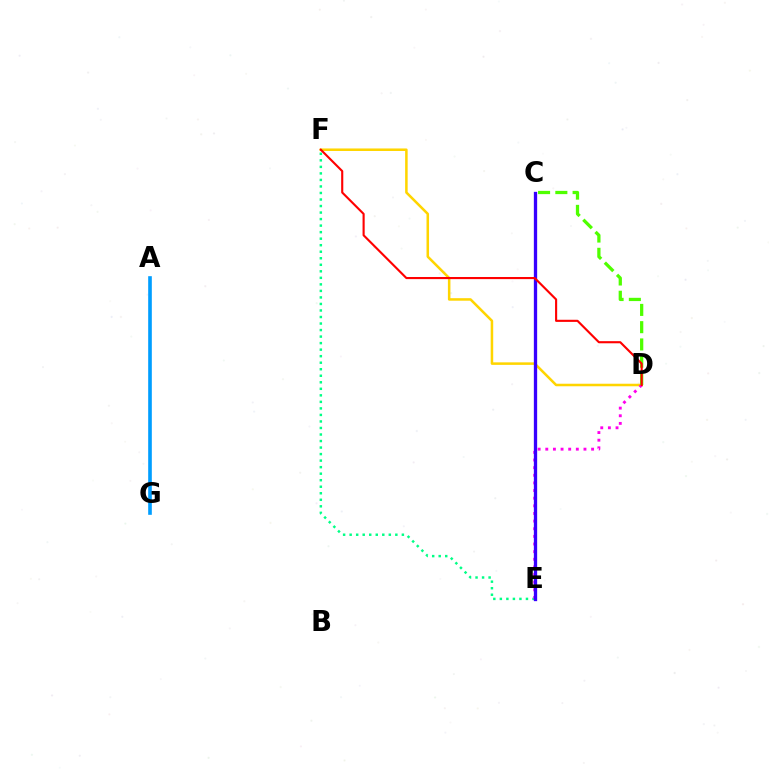{('D', 'F'): [{'color': '#ffd500', 'line_style': 'solid', 'thickness': 1.82}, {'color': '#ff0000', 'line_style': 'solid', 'thickness': 1.53}], ('E', 'F'): [{'color': '#00ff86', 'line_style': 'dotted', 'thickness': 1.77}], ('D', 'E'): [{'color': '#ff00ed', 'line_style': 'dotted', 'thickness': 2.07}], ('C', 'E'): [{'color': '#3700ff', 'line_style': 'solid', 'thickness': 2.38}], ('C', 'D'): [{'color': '#4fff00', 'line_style': 'dashed', 'thickness': 2.35}], ('A', 'G'): [{'color': '#009eff', 'line_style': 'solid', 'thickness': 2.61}]}